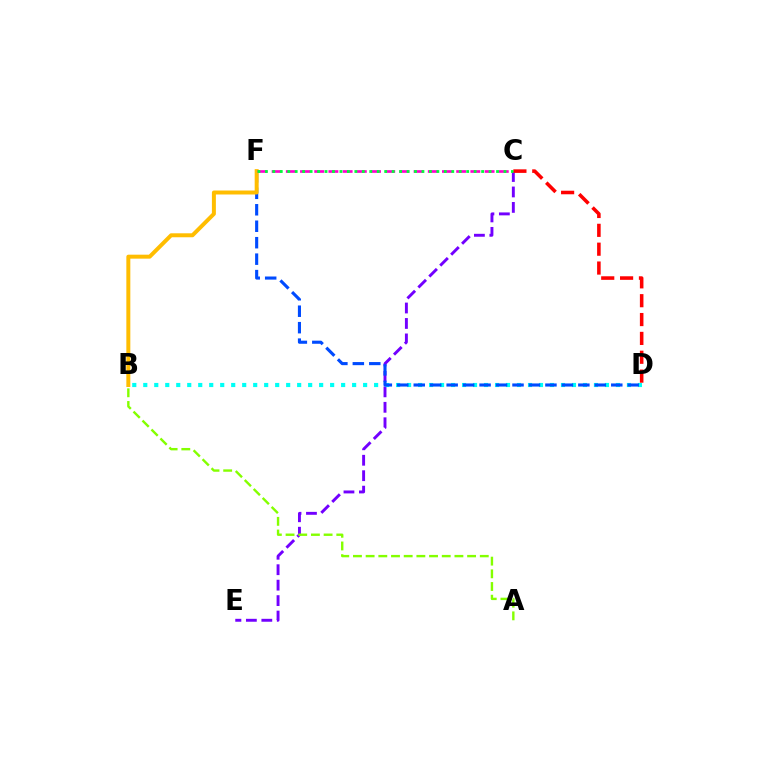{('C', 'E'): [{'color': '#7200ff', 'line_style': 'dashed', 'thickness': 2.1}], ('A', 'B'): [{'color': '#84ff00', 'line_style': 'dashed', 'thickness': 1.72}], ('B', 'D'): [{'color': '#00fff6', 'line_style': 'dotted', 'thickness': 2.99}], ('D', 'F'): [{'color': '#004bff', 'line_style': 'dashed', 'thickness': 2.24}], ('B', 'F'): [{'color': '#ffbd00', 'line_style': 'solid', 'thickness': 2.86}], ('C', 'F'): [{'color': '#ff00cf', 'line_style': 'dashed', 'thickness': 1.93}, {'color': '#00ff39', 'line_style': 'dotted', 'thickness': 2.03}], ('C', 'D'): [{'color': '#ff0000', 'line_style': 'dashed', 'thickness': 2.56}]}